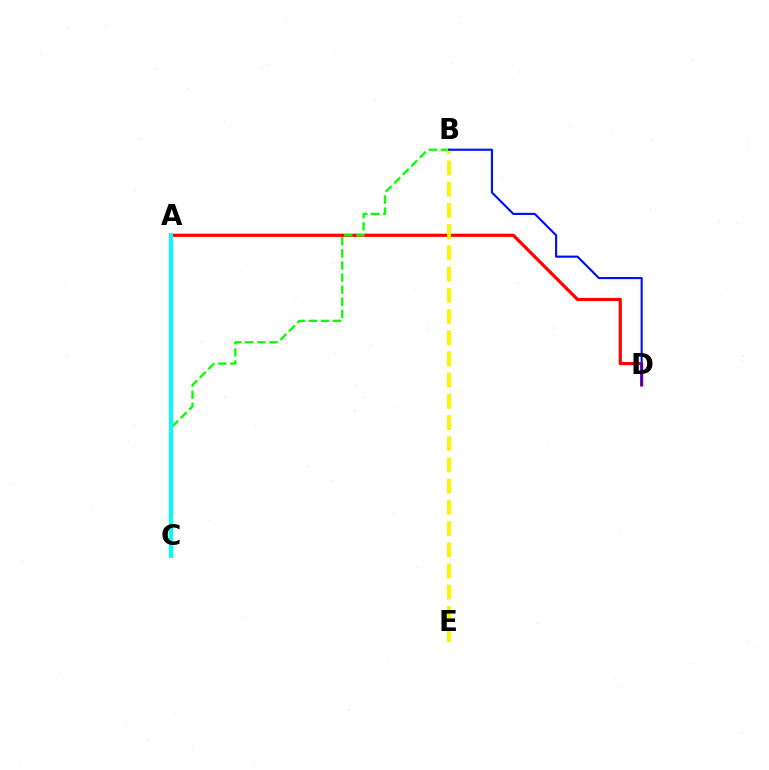{('A', 'D'): [{'color': '#ff0000', 'line_style': 'solid', 'thickness': 2.28}], ('B', 'C'): [{'color': '#08ff00', 'line_style': 'dashed', 'thickness': 1.64}], ('A', 'C'): [{'color': '#ee00ff', 'line_style': 'dotted', 'thickness': 1.97}, {'color': '#00fff6', 'line_style': 'solid', 'thickness': 2.93}], ('B', 'E'): [{'color': '#fcf500', 'line_style': 'dashed', 'thickness': 2.88}], ('B', 'D'): [{'color': '#0010ff', 'line_style': 'solid', 'thickness': 1.54}]}